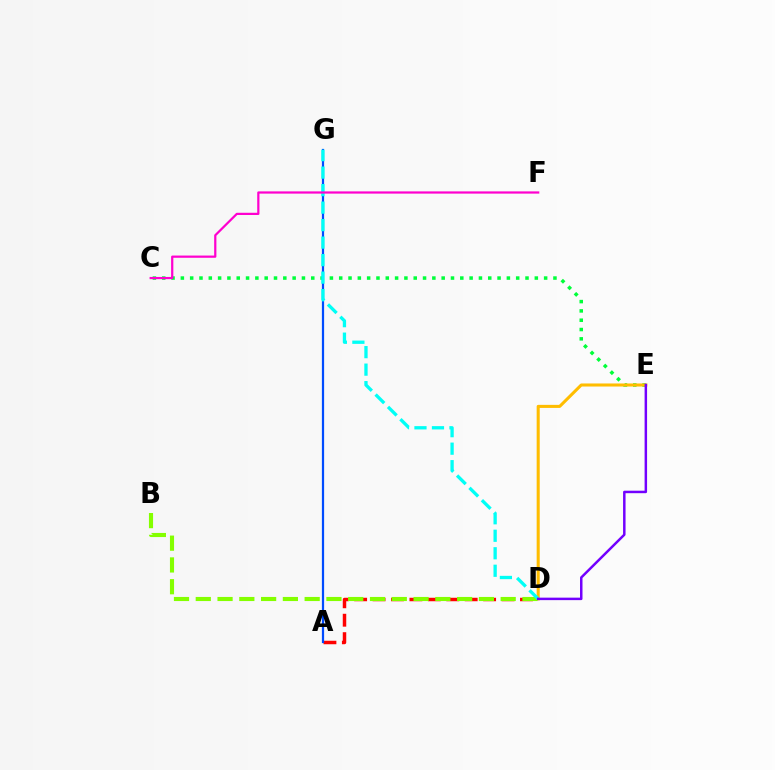{('C', 'E'): [{'color': '#00ff39', 'line_style': 'dotted', 'thickness': 2.53}], ('A', 'D'): [{'color': '#ff0000', 'line_style': 'dashed', 'thickness': 2.5}], ('A', 'G'): [{'color': '#004bff', 'line_style': 'solid', 'thickness': 1.6}], ('D', 'E'): [{'color': '#ffbd00', 'line_style': 'solid', 'thickness': 2.2}, {'color': '#7200ff', 'line_style': 'solid', 'thickness': 1.79}], ('B', 'D'): [{'color': '#84ff00', 'line_style': 'dashed', 'thickness': 2.96}], ('D', 'G'): [{'color': '#00fff6', 'line_style': 'dashed', 'thickness': 2.38}], ('C', 'F'): [{'color': '#ff00cf', 'line_style': 'solid', 'thickness': 1.6}]}